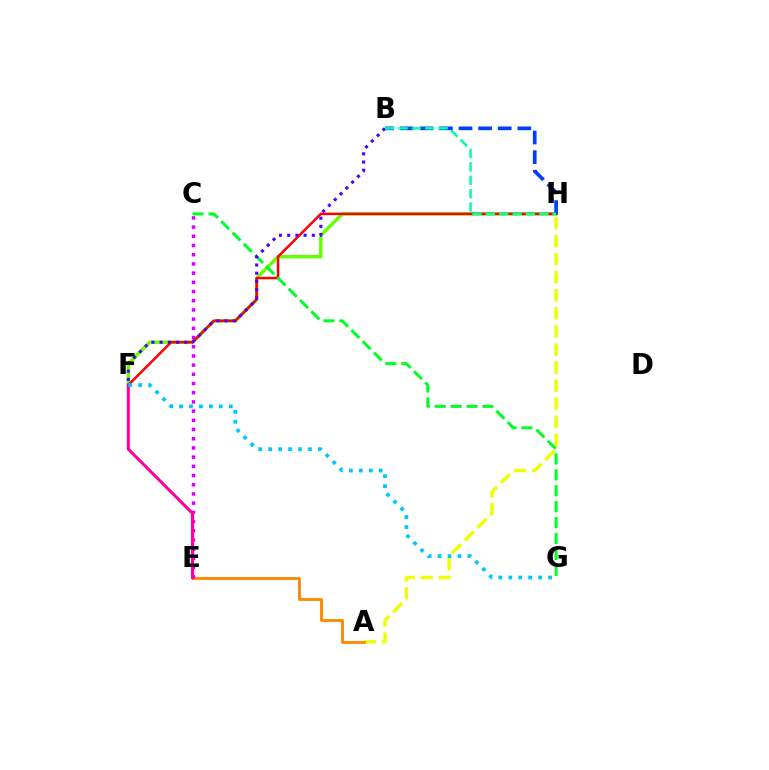{('A', 'H'): [{'color': '#eeff00', 'line_style': 'dashed', 'thickness': 2.46}], ('F', 'H'): [{'color': '#66ff00', 'line_style': 'solid', 'thickness': 2.45}, {'color': '#ff0000', 'line_style': 'solid', 'thickness': 1.8}], ('A', 'E'): [{'color': '#ff8800', 'line_style': 'solid', 'thickness': 2.06}], ('C', 'G'): [{'color': '#00ff27', 'line_style': 'dashed', 'thickness': 2.16}], ('B', 'F'): [{'color': '#4f00ff', 'line_style': 'dotted', 'thickness': 2.23}], ('C', 'E'): [{'color': '#d600ff', 'line_style': 'dotted', 'thickness': 2.5}], ('B', 'H'): [{'color': '#003fff', 'line_style': 'dashed', 'thickness': 2.66}, {'color': '#00ffaf', 'line_style': 'dashed', 'thickness': 1.82}], ('E', 'F'): [{'color': '#ff00a0', 'line_style': 'solid', 'thickness': 2.19}], ('F', 'G'): [{'color': '#00c7ff', 'line_style': 'dotted', 'thickness': 2.7}]}